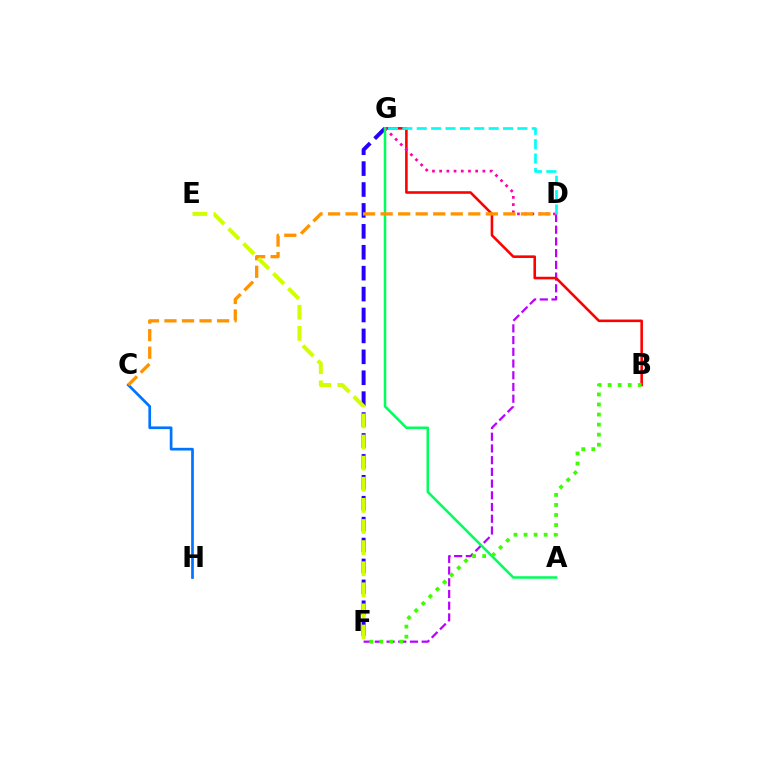{('F', 'G'): [{'color': '#2500ff', 'line_style': 'dashed', 'thickness': 2.84}], ('D', 'F'): [{'color': '#b900ff', 'line_style': 'dashed', 'thickness': 1.59}], ('B', 'G'): [{'color': '#ff0000', 'line_style': 'solid', 'thickness': 1.87}], ('C', 'H'): [{'color': '#0074ff', 'line_style': 'solid', 'thickness': 1.95}], ('D', 'G'): [{'color': '#ff00ac', 'line_style': 'dotted', 'thickness': 1.96}, {'color': '#00fff6', 'line_style': 'dashed', 'thickness': 1.95}], ('A', 'G'): [{'color': '#00ff5c', 'line_style': 'solid', 'thickness': 1.83}], ('C', 'D'): [{'color': '#ff9400', 'line_style': 'dashed', 'thickness': 2.38}], ('B', 'F'): [{'color': '#3dff00', 'line_style': 'dotted', 'thickness': 2.73}], ('E', 'F'): [{'color': '#d1ff00', 'line_style': 'dashed', 'thickness': 2.87}]}